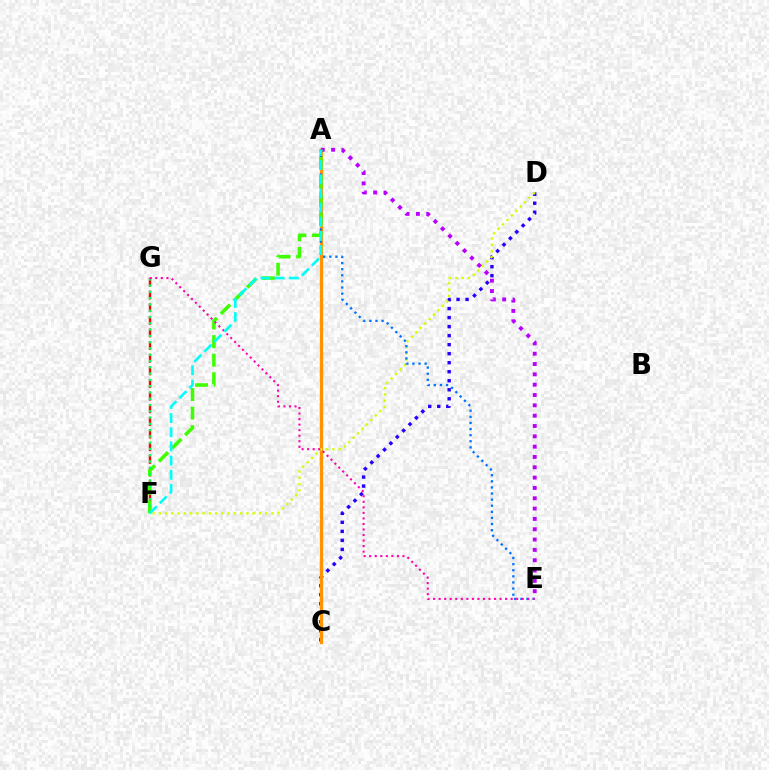{('C', 'D'): [{'color': '#2500ff', 'line_style': 'dotted', 'thickness': 2.45}], ('A', 'C'): [{'color': '#ff9400', 'line_style': 'solid', 'thickness': 2.35}], ('D', 'F'): [{'color': '#d1ff00', 'line_style': 'dotted', 'thickness': 1.7}], ('A', 'E'): [{'color': '#0074ff', 'line_style': 'dotted', 'thickness': 1.66}, {'color': '#b900ff', 'line_style': 'dotted', 'thickness': 2.81}], ('F', 'G'): [{'color': '#ff0000', 'line_style': 'dashed', 'thickness': 1.72}, {'color': '#00ff5c', 'line_style': 'dotted', 'thickness': 1.71}], ('A', 'F'): [{'color': '#3dff00', 'line_style': 'dashed', 'thickness': 2.52}, {'color': '#00fff6', 'line_style': 'dashed', 'thickness': 1.92}], ('E', 'G'): [{'color': '#ff00ac', 'line_style': 'dotted', 'thickness': 1.5}]}